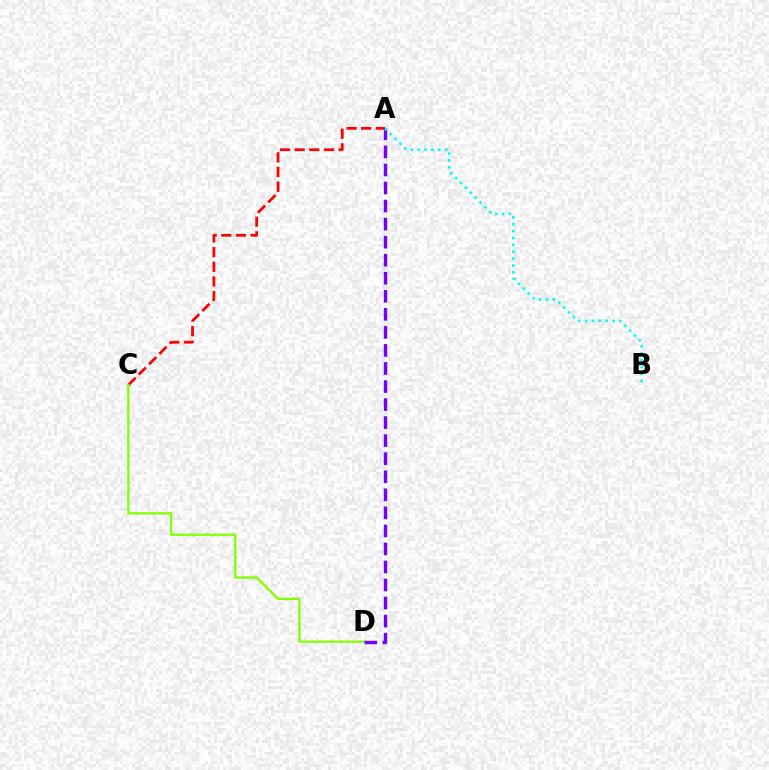{('A', 'C'): [{'color': '#ff0000', 'line_style': 'dashed', 'thickness': 1.99}], ('C', 'D'): [{'color': '#84ff00', 'line_style': 'solid', 'thickness': 1.63}], ('A', 'D'): [{'color': '#7200ff', 'line_style': 'dashed', 'thickness': 2.45}], ('A', 'B'): [{'color': '#00fff6', 'line_style': 'dotted', 'thickness': 1.87}]}